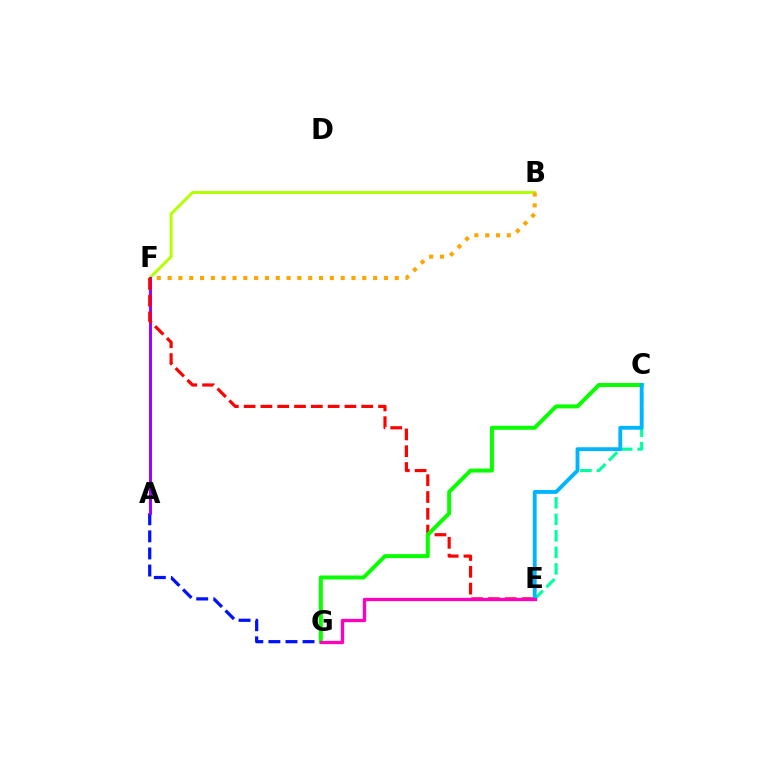{('B', 'F'): [{'color': '#b3ff00', 'line_style': 'solid', 'thickness': 2.14}, {'color': '#ffa500', 'line_style': 'dotted', 'thickness': 2.94}], ('A', 'G'): [{'color': '#0010ff', 'line_style': 'dashed', 'thickness': 2.32}], ('A', 'F'): [{'color': '#9b00ff', 'line_style': 'solid', 'thickness': 2.13}], ('E', 'F'): [{'color': '#ff0000', 'line_style': 'dashed', 'thickness': 2.28}], ('C', 'E'): [{'color': '#00ff9d', 'line_style': 'dashed', 'thickness': 2.24}, {'color': '#00b5ff', 'line_style': 'solid', 'thickness': 2.77}], ('C', 'G'): [{'color': '#08ff00', 'line_style': 'solid', 'thickness': 2.87}], ('E', 'G'): [{'color': '#ff00bd', 'line_style': 'solid', 'thickness': 2.38}]}